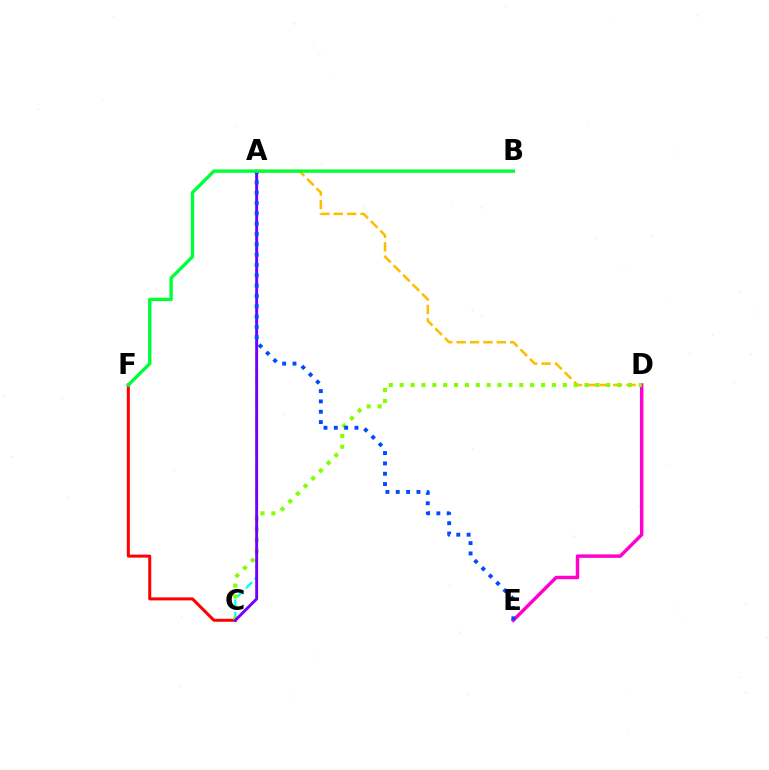{('D', 'E'): [{'color': '#ff00cf', 'line_style': 'solid', 'thickness': 2.49}], ('A', 'D'): [{'color': '#ffbd00', 'line_style': 'dashed', 'thickness': 1.82}], ('C', 'F'): [{'color': '#ff0000', 'line_style': 'solid', 'thickness': 2.17}], ('A', 'C'): [{'color': '#00fff6', 'line_style': 'dashed', 'thickness': 1.66}, {'color': '#7200ff', 'line_style': 'solid', 'thickness': 2.1}], ('C', 'D'): [{'color': '#84ff00', 'line_style': 'dotted', 'thickness': 2.95}], ('A', 'E'): [{'color': '#004bff', 'line_style': 'dotted', 'thickness': 2.81}], ('B', 'F'): [{'color': '#00ff39', 'line_style': 'solid', 'thickness': 2.42}]}